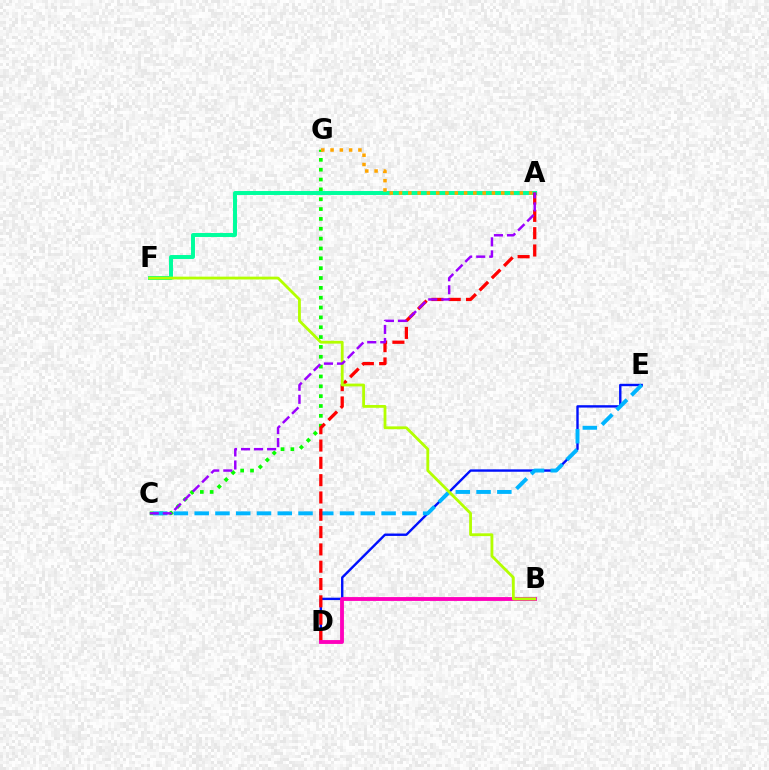{('C', 'G'): [{'color': '#08ff00', 'line_style': 'dotted', 'thickness': 2.68}], ('D', 'E'): [{'color': '#0010ff', 'line_style': 'solid', 'thickness': 1.72}], ('A', 'F'): [{'color': '#00ff9d', 'line_style': 'solid', 'thickness': 2.85}], ('C', 'E'): [{'color': '#00b5ff', 'line_style': 'dashed', 'thickness': 2.82}], ('A', 'D'): [{'color': '#ff0000', 'line_style': 'dashed', 'thickness': 2.35}], ('B', 'D'): [{'color': '#ff00bd', 'line_style': 'solid', 'thickness': 2.78}], ('B', 'F'): [{'color': '#b3ff00', 'line_style': 'solid', 'thickness': 2.02}], ('A', 'C'): [{'color': '#9b00ff', 'line_style': 'dashed', 'thickness': 1.77}], ('A', 'G'): [{'color': '#ffa500', 'line_style': 'dotted', 'thickness': 2.52}]}